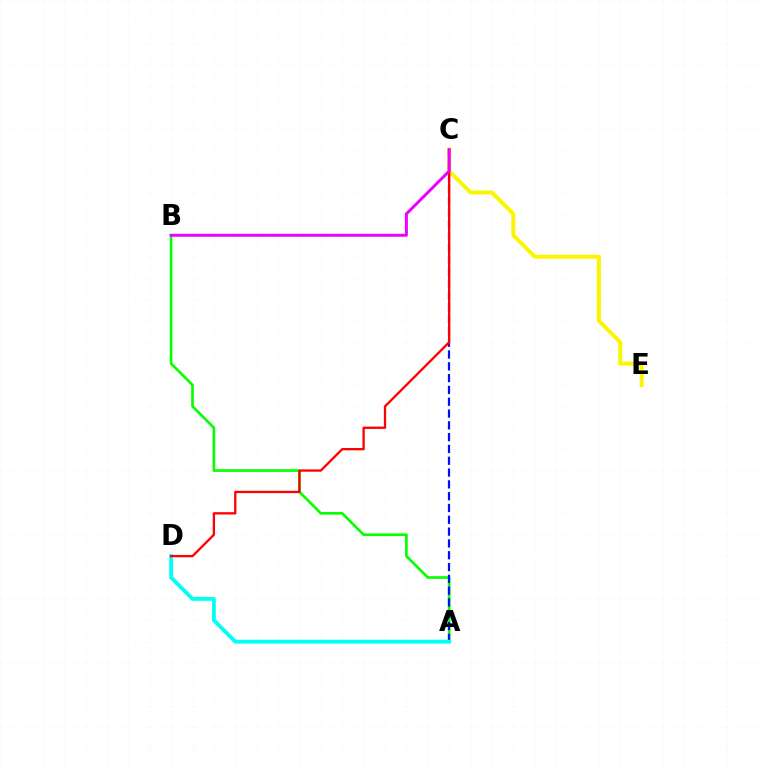{('A', 'B'): [{'color': '#08ff00', 'line_style': 'solid', 'thickness': 1.93}], ('C', 'E'): [{'color': '#fcf500', 'line_style': 'solid', 'thickness': 2.87}], ('A', 'C'): [{'color': '#0010ff', 'line_style': 'dashed', 'thickness': 1.6}], ('A', 'D'): [{'color': '#00fff6', 'line_style': 'solid', 'thickness': 2.76}], ('C', 'D'): [{'color': '#ff0000', 'line_style': 'solid', 'thickness': 1.66}], ('B', 'C'): [{'color': '#ee00ff', 'line_style': 'solid', 'thickness': 2.14}]}